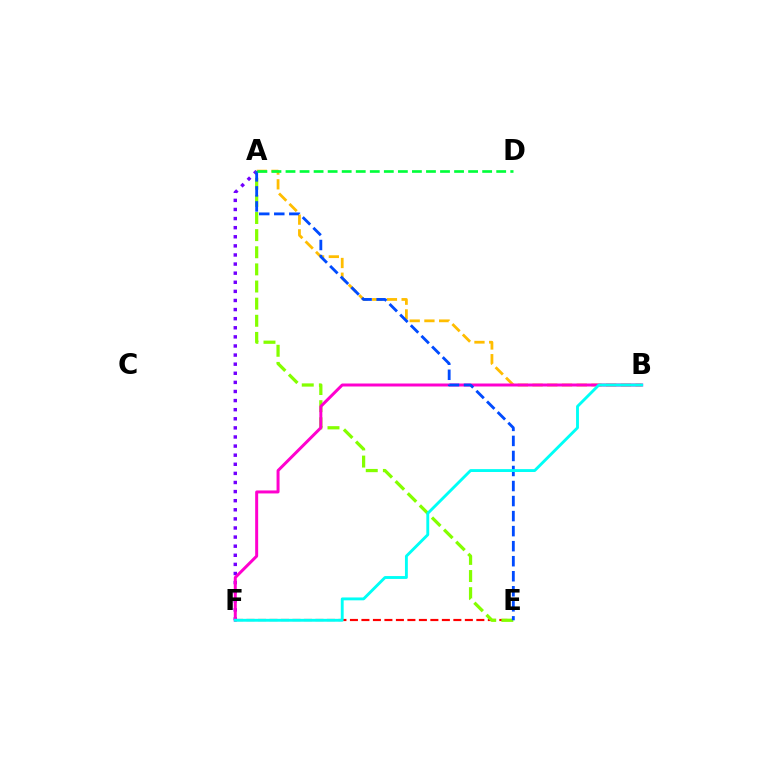{('E', 'F'): [{'color': '#ff0000', 'line_style': 'dashed', 'thickness': 1.56}], ('A', 'B'): [{'color': '#ffbd00', 'line_style': 'dashed', 'thickness': 2.0}], ('A', 'F'): [{'color': '#7200ff', 'line_style': 'dotted', 'thickness': 2.47}], ('A', 'E'): [{'color': '#84ff00', 'line_style': 'dashed', 'thickness': 2.33}, {'color': '#004bff', 'line_style': 'dashed', 'thickness': 2.04}], ('B', 'F'): [{'color': '#ff00cf', 'line_style': 'solid', 'thickness': 2.15}, {'color': '#00fff6', 'line_style': 'solid', 'thickness': 2.07}], ('A', 'D'): [{'color': '#00ff39', 'line_style': 'dashed', 'thickness': 1.91}]}